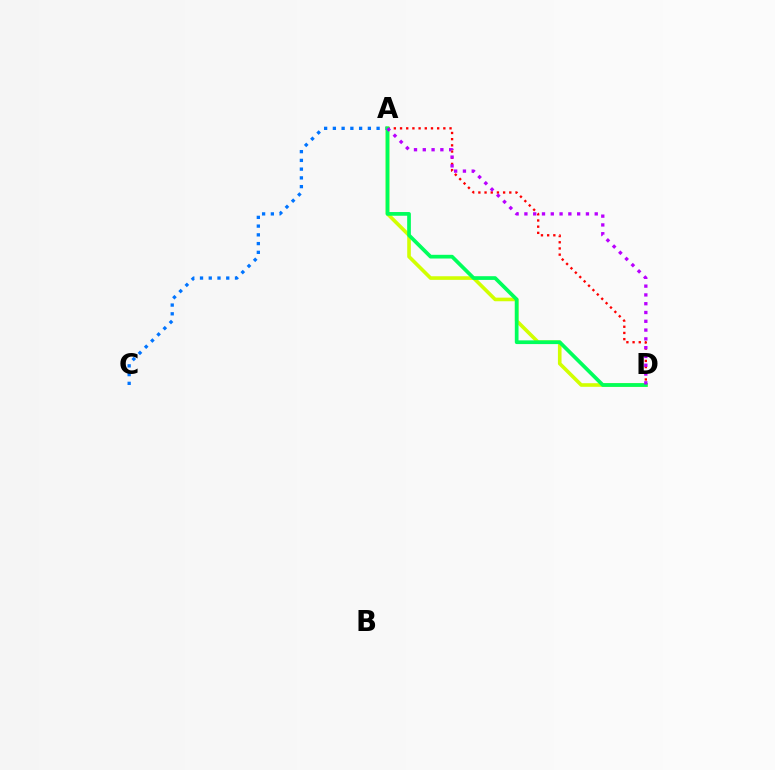{('A', 'D'): [{'color': '#ff0000', 'line_style': 'dotted', 'thickness': 1.68}, {'color': '#d1ff00', 'line_style': 'solid', 'thickness': 2.6}, {'color': '#00ff5c', 'line_style': 'solid', 'thickness': 2.67}, {'color': '#b900ff', 'line_style': 'dotted', 'thickness': 2.39}], ('A', 'C'): [{'color': '#0074ff', 'line_style': 'dotted', 'thickness': 2.38}]}